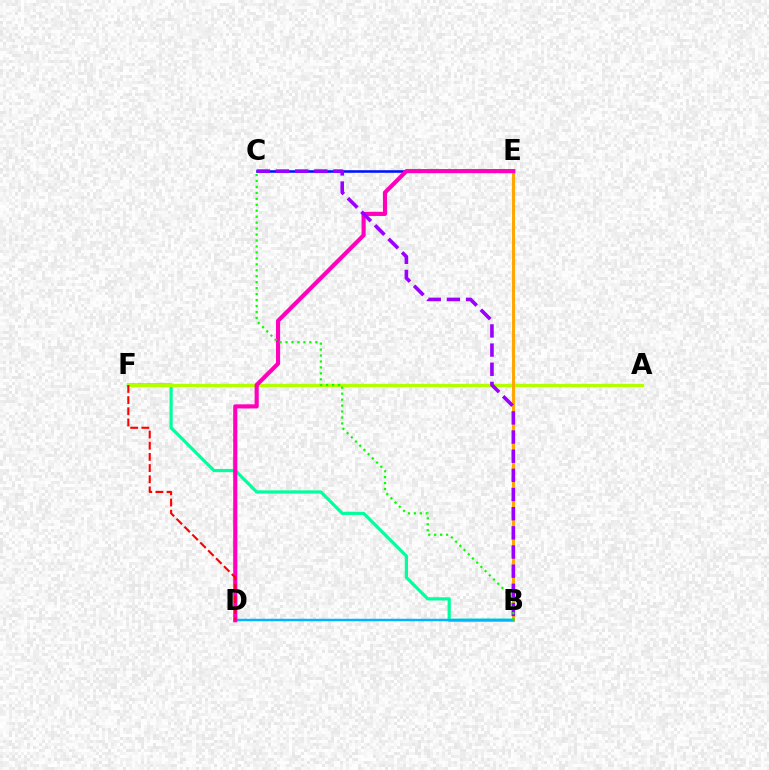{('C', 'E'): [{'color': '#0010ff', 'line_style': 'solid', 'thickness': 1.84}], ('B', 'F'): [{'color': '#00ff9d', 'line_style': 'solid', 'thickness': 2.31}], ('A', 'F'): [{'color': '#b3ff00', 'line_style': 'solid', 'thickness': 2.42}], ('B', 'E'): [{'color': '#ffa500', 'line_style': 'solid', 'thickness': 2.12}], ('B', 'D'): [{'color': '#00b5ff', 'line_style': 'solid', 'thickness': 1.79}], ('D', 'E'): [{'color': '#ff00bd', 'line_style': 'solid', 'thickness': 2.98}], ('B', 'C'): [{'color': '#9b00ff', 'line_style': 'dashed', 'thickness': 2.6}, {'color': '#08ff00', 'line_style': 'dotted', 'thickness': 1.62}], ('D', 'F'): [{'color': '#ff0000', 'line_style': 'dashed', 'thickness': 1.52}]}